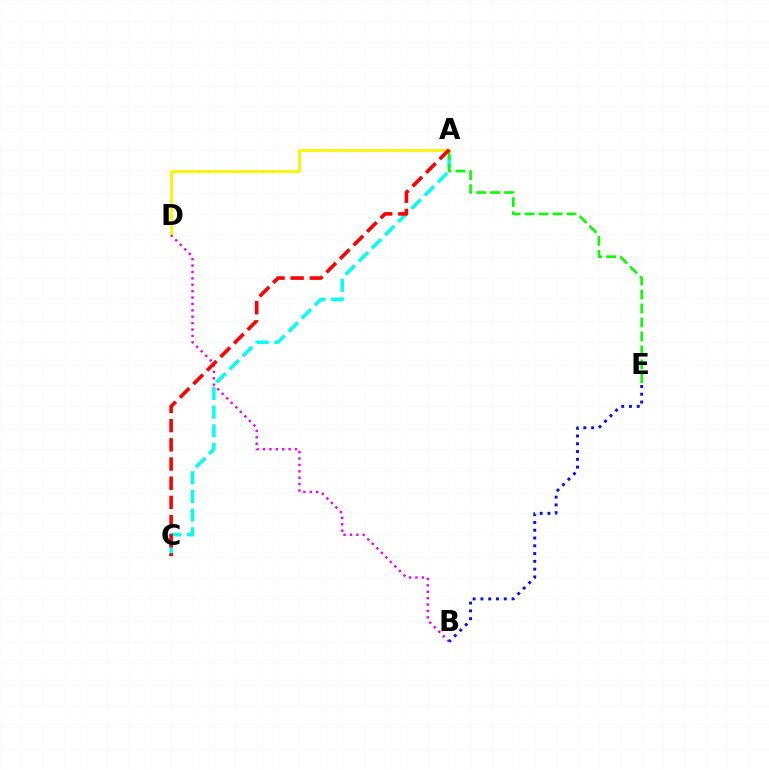{('A', 'D'): [{'color': '#fcf500', 'line_style': 'solid', 'thickness': 2.03}], ('A', 'C'): [{'color': '#00fff6', 'line_style': 'dashed', 'thickness': 2.53}, {'color': '#ff0000', 'line_style': 'dashed', 'thickness': 2.61}], ('B', 'D'): [{'color': '#ee00ff', 'line_style': 'dotted', 'thickness': 1.74}], ('A', 'E'): [{'color': '#08ff00', 'line_style': 'dashed', 'thickness': 1.9}], ('B', 'E'): [{'color': '#0010ff', 'line_style': 'dotted', 'thickness': 2.11}]}